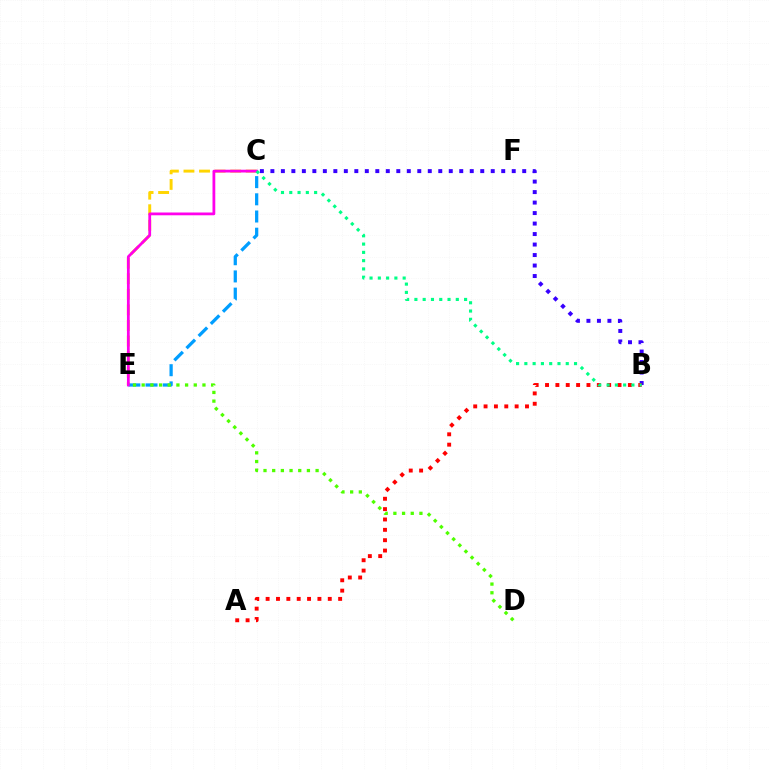{('C', 'E'): [{'color': '#ffd500', 'line_style': 'dashed', 'thickness': 2.12}, {'color': '#009eff', 'line_style': 'dashed', 'thickness': 2.34}, {'color': '#ff00ed', 'line_style': 'solid', 'thickness': 2.0}], ('B', 'C'): [{'color': '#3700ff', 'line_style': 'dotted', 'thickness': 2.85}, {'color': '#00ff86', 'line_style': 'dotted', 'thickness': 2.25}], ('D', 'E'): [{'color': '#4fff00', 'line_style': 'dotted', 'thickness': 2.36}], ('A', 'B'): [{'color': '#ff0000', 'line_style': 'dotted', 'thickness': 2.81}]}